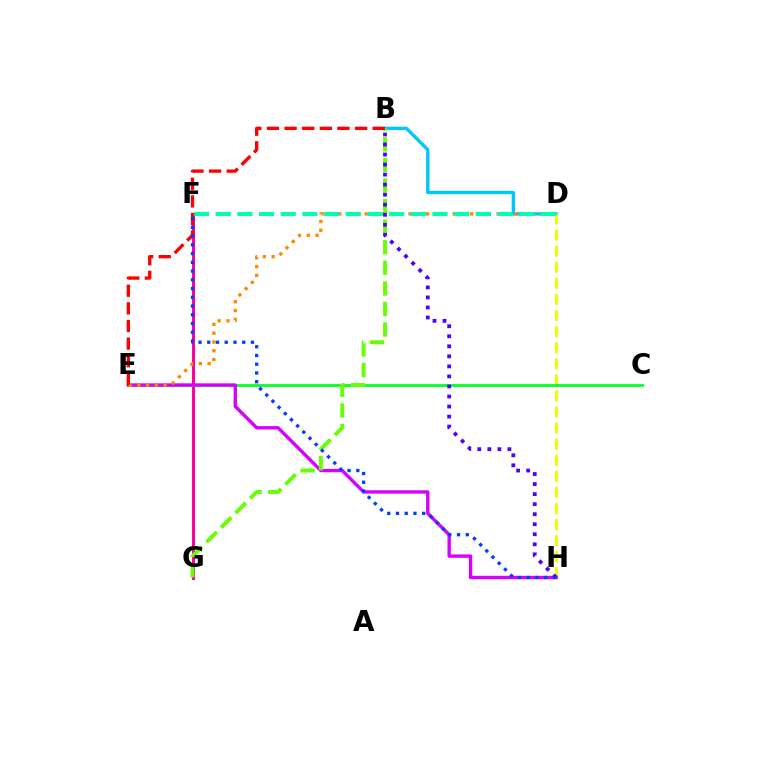{('B', 'D'): [{'color': '#00c7ff', 'line_style': 'solid', 'thickness': 2.43}], ('F', 'G'): [{'color': '#ff00a0', 'line_style': 'solid', 'thickness': 2.15}], ('D', 'H'): [{'color': '#eeff00', 'line_style': 'dashed', 'thickness': 2.19}], ('C', 'E'): [{'color': '#00ff27', 'line_style': 'solid', 'thickness': 2.0}], ('E', 'H'): [{'color': '#d600ff', 'line_style': 'solid', 'thickness': 2.43}], ('D', 'E'): [{'color': '#ff8800', 'line_style': 'dotted', 'thickness': 2.39}], ('D', 'F'): [{'color': '#00ffaf', 'line_style': 'dashed', 'thickness': 2.95}], ('B', 'G'): [{'color': '#66ff00', 'line_style': 'dashed', 'thickness': 2.8}], ('B', 'E'): [{'color': '#ff0000', 'line_style': 'dashed', 'thickness': 2.39}], ('B', 'H'): [{'color': '#4f00ff', 'line_style': 'dotted', 'thickness': 2.73}], ('F', 'H'): [{'color': '#003fff', 'line_style': 'dotted', 'thickness': 2.37}]}